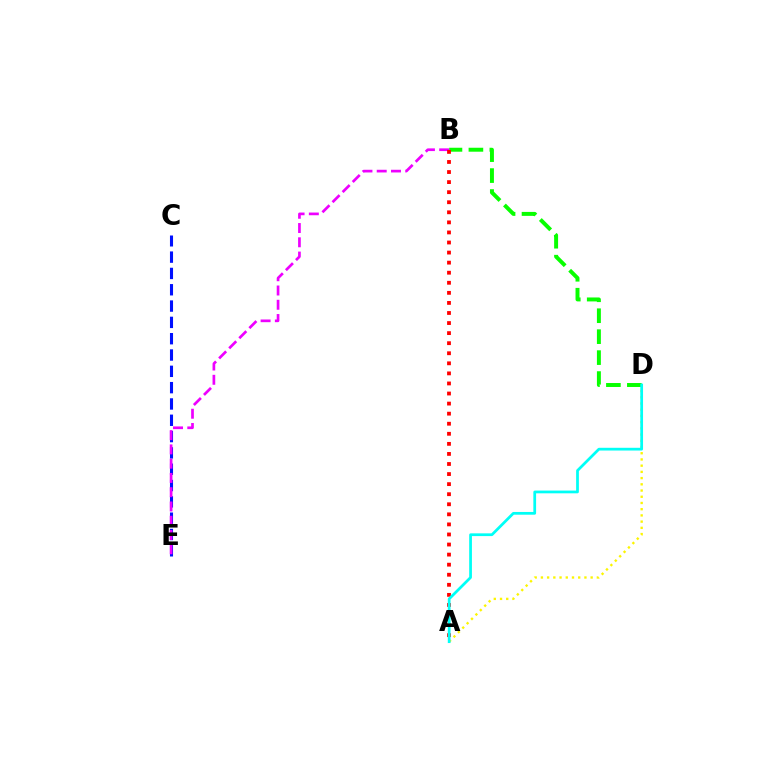{('A', 'D'): [{'color': '#fcf500', 'line_style': 'dotted', 'thickness': 1.69}, {'color': '#00fff6', 'line_style': 'solid', 'thickness': 1.98}], ('C', 'E'): [{'color': '#0010ff', 'line_style': 'dashed', 'thickness': 2.22}], ('B', 'D'): [{'color': '#08ff00', 'line_style': 'dashed', 'thickness': 2.85}], ('B', 'E'): [{'color': '#ee00ff', 'line_style': 'dashed', 'thickness': 1.94}], ('A', 'B'): [{'color': '#ff0000', 'line_style': 'dotted', 'thickness': 2.74}]}